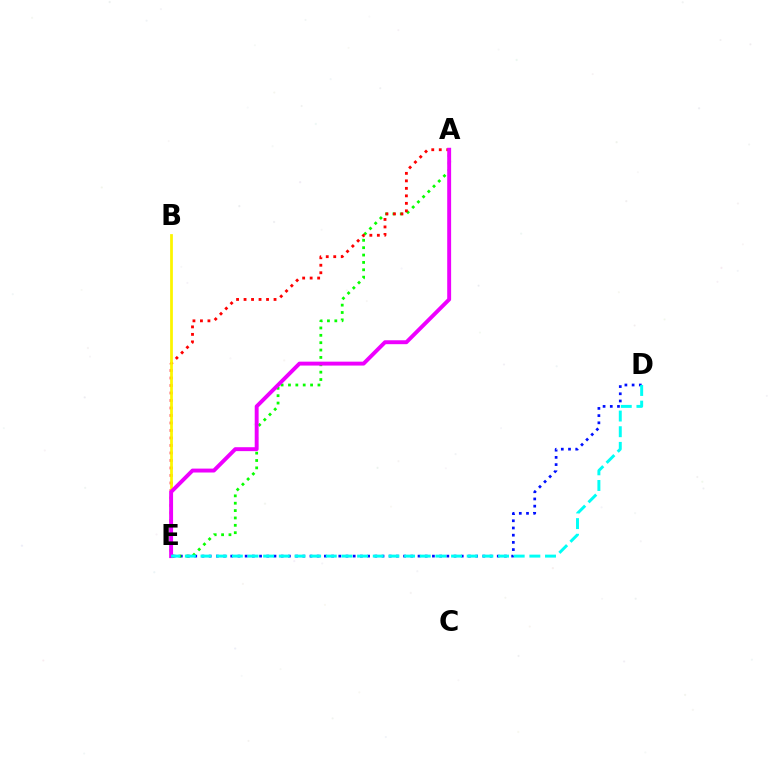{('D', 'E'): [{'color': '#0010ff', 'line_style': 'dotted', 'thickness': 1.96}, {'color': '#00fff6', 'line_style': 'dashed', 'thickness': 2.13}], ('A', 'E'): [{'color': '#08ff00', 'line_style': 'dotted', 'thickness': 2.0}, {'color': '#ff0000', 'line_style': 'dotted', 'thickness': 2.04}, {'color': '#ee00ff', 'line_style': 'solid', 'thickness': 2.82}], ('B', 'E'): [{'color': '#fcf500', 'line_style': 'solid', 'thickness': 1.99}]}